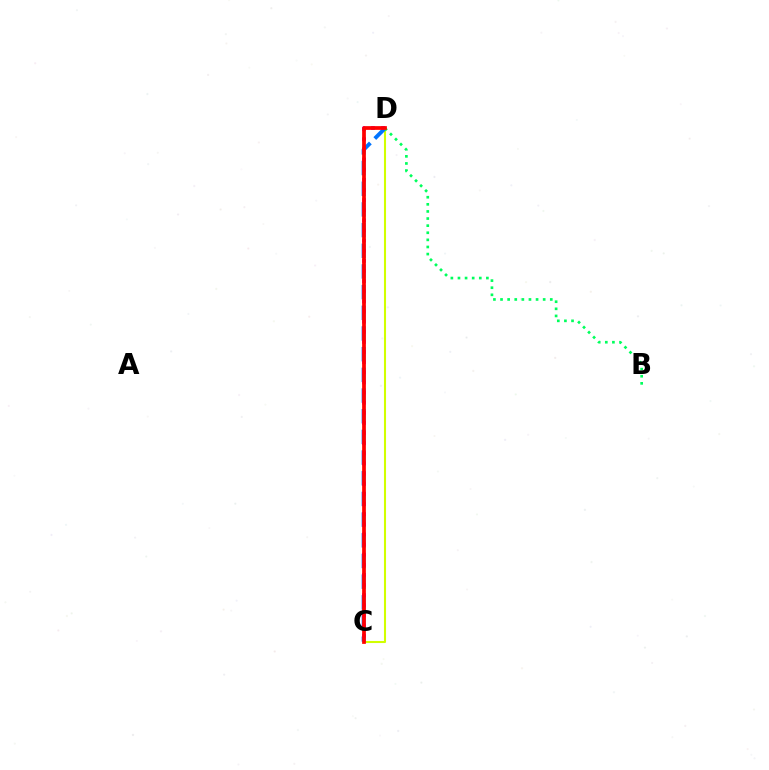{('C', 'D'): [{'color': '#d1ff00', 'line_style': 'solid', 'thickness': 1.5}, {'color': '#0074ff', 'line_style': 'dashed', 'thickness': 2.81}, {'color': '#b900ff', 'line_style': 'dotted', 'thickness': 2.75}, {'color': '#ff0000', 'line_style': 'solid', 'thickness': 2.69}], ('B', 'D'): [{'color': '#00ff5c', 'line_style': 'dotted', 'thickness': 1.93}]}